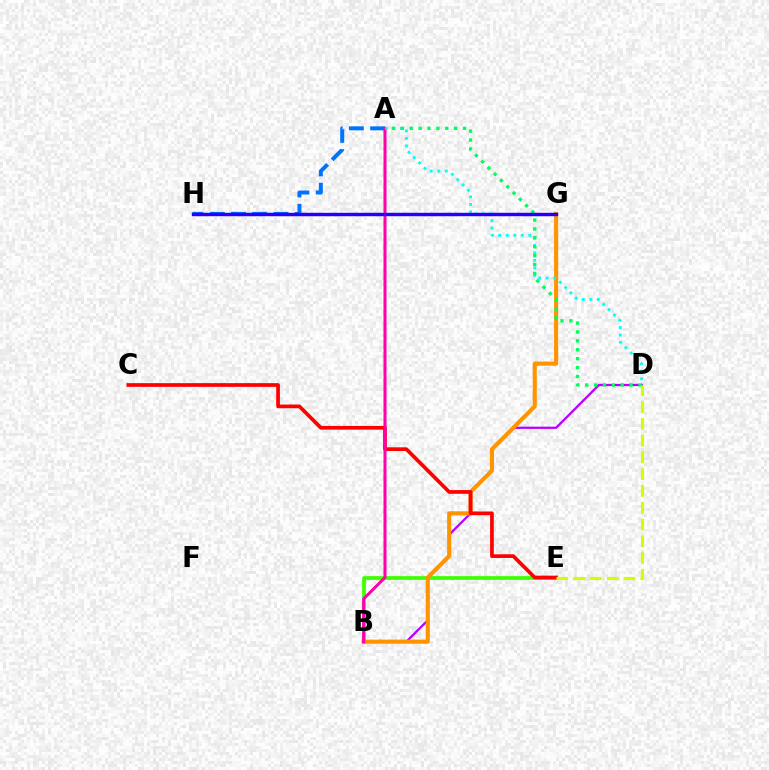{('B', 'E'): [{'color': '#3dff00', 'line_style': 'solid', 'thickness': 2.67}], ('B', 'D'): [{'color': '#b900ff', 'line_style': 'solid', 'thickness': 1.63}], ('A', 'H'): [{'color': '#0074ff', 'line_style': 'dashed', 'thickness': 2.88}], ('B', 'G'): [{'color': '#ff9400', 'line_style': 'solid', 'thickness': 2.95}], ('C', 'E'): [{'color': '#ff0000', 'line_style': 'solid', 'thickness': 2.67}], ('A', 'B'): [{'color': '#ff00ac', 'line_style': 'solid', 'thickness': 2.17}], ('A', 'D'): [{'color': '#00fff6', 'line_style': 'dotted', 'thickness': 2.04}, {'color': '#00ff5c', 'line_style': 'dotted', 'thickness': 2.41}], ('G', 'H'): [{'color': '#2500ff', 'line_style': 'solid', 'thickness': 2.46}], ('D', 'E'): [{'color': '#d1ff00', 'line_style': 'dashed', 'thickness': 2.28}]}